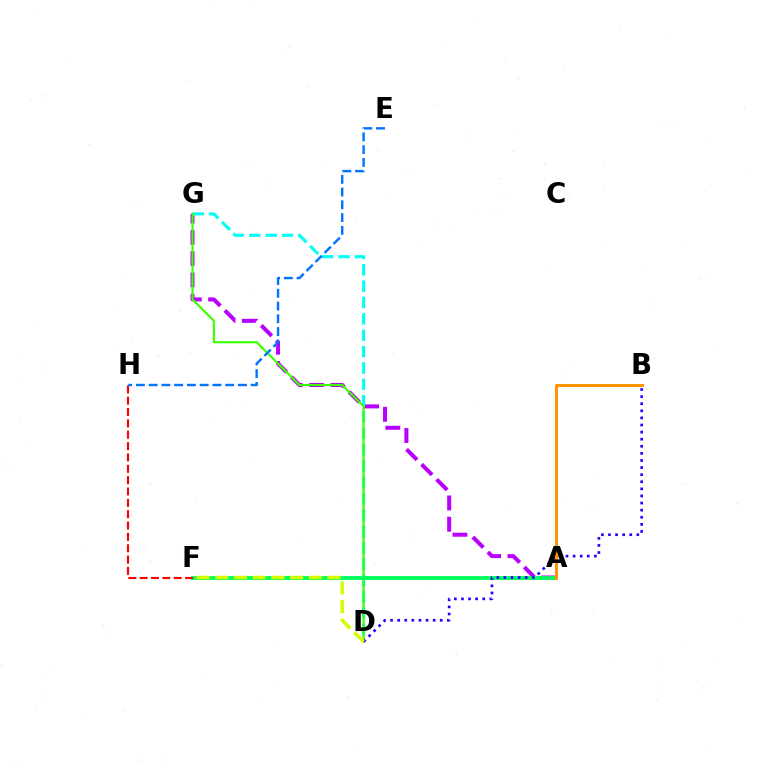{('A', 'G'): [{'color': '#b900ff', 'line_style': 'dashed', 'thickness': 2.89}], ('D', 'G'): [{'color': '#00fff6', 'line_style': 'dashed', 'thickness': 2.22}, {'color': '#3dff00', 'line_style': 'solid', 'thickness': 1.55}], ('A', 'F'): [{'color': '#ff00ac', 'line_style': 'dashed', 'thickness': 1.57}, {'color': '#00ff5c', 'line_style': 'solid', 'thickness': 2.73}], ('B', 'D'): [{'color': '#2500ff', 'line_style': 'dotted', 'thickness': 1.93}], ('F', 'H'): [{'color': '#ff0000', 'line_style': 'dashed', 'thickness': 1.54}], ('A', 'B'): [{'color': '#ff9400', 'line_style': 'solid', 'thickness': 2.17}], ('E', 'H'): [{'color': '#0074ff', 'line_style': 'dashed', 'thickness': 1.73}], ('D', 'F'): [{'color': '#d1ff00', 'line_style': 'dashed', 'thickness': 2.54}]}